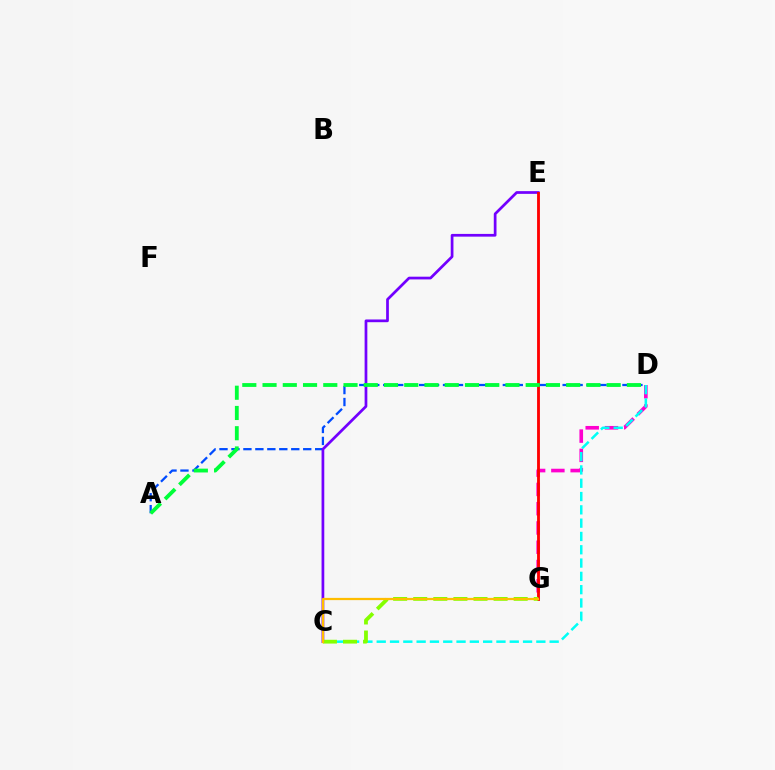{('A', 'D'): [{'color': '#004bff', 'line_style': 'dashed', 'thickness': 1.63}, {'color': '#00ff39', 'line_style': 'dashed', 'thickness': 2.75}], ('C', 'E'): [{'color': '#7200ff', 'line_style': 'solid', 'thickness': 1.96}], ('D', 'G'): [{'color': '#ff00cf', 'line_style': 'dashed', 'thickness': 2.62}], ('E', 'G'): [{'color': '#ff0000', 'line_style': 'solid', 'thickness': 2.05}], ('C', 'D'): [{'color': '#00fff6', 'line_style': 'dashed', 'thickness': 1.81}], ('C', 'G'): [{'color': '#84ff00', 'line_style': 'dashed', 'thickness': 2.73}, {'color': '#ffbd00', 'line_style': 'solid', 'thickness': 1.61}]}